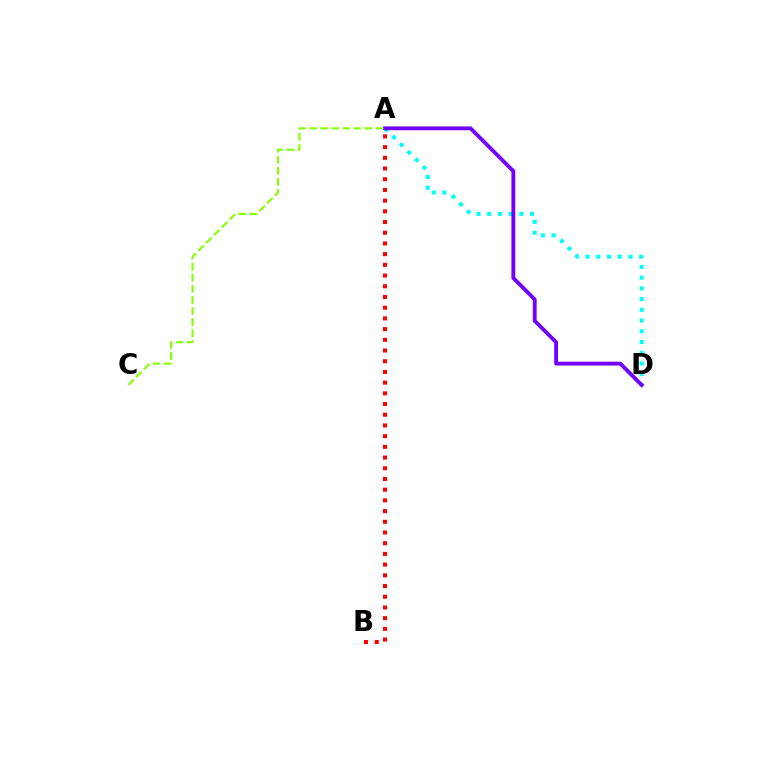{('A', 'D'): [{'color': '#00fff6', 'line_style': 'dotted', 'thickness': 2.91}, {'color': '#7200ff', 'line_style': 'solid', 'thickness': 2.76}], ('A', 'C'): [{'color': '#84ff00', 'line_style': 'dashed', 'thickness': 1.5}], ('A', 'B'): [{'color': '#ff0000', 'line_style': 'dotted', 'thickness': 2.91}]}